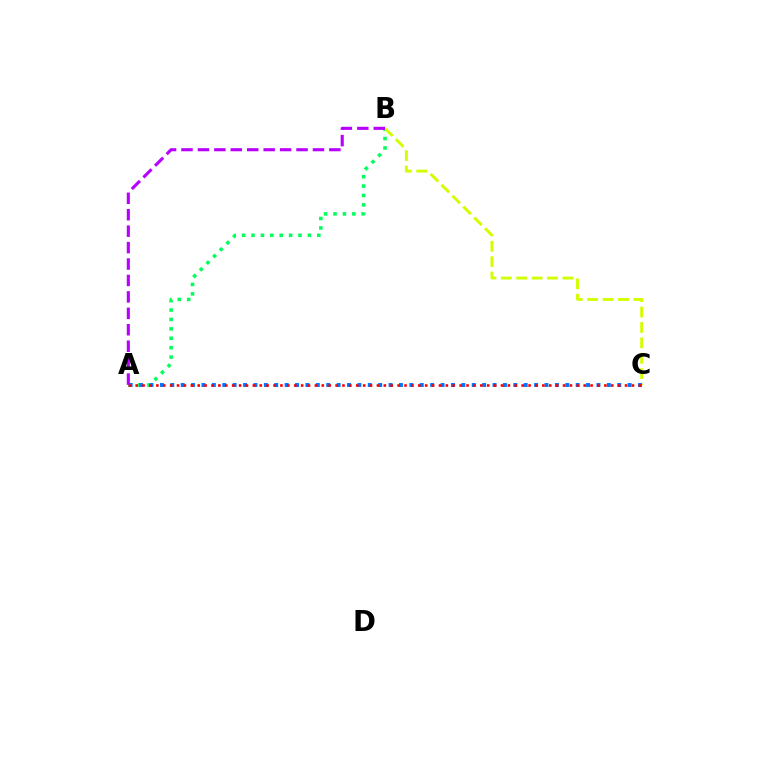{('A', 'B'): [{'color': '#00ff5c', 'line_style': 'dotted', 'thickness': 2.55}, {'color': '#b900ff', 'line_style': 'dashed', 'thickness': 2.23}], ('B', 'C'): [{'color': '#d1ff00', 'line_style': 'dashed', 'thickness': 2.09}], ('A', 'C'): [{'color': '#0074ff', 'line_style': 'dotted', 'thickness': 2.82}, {'color': '#ff0000', 'line_style': 'dotted', 'thickness': 1.87}]}